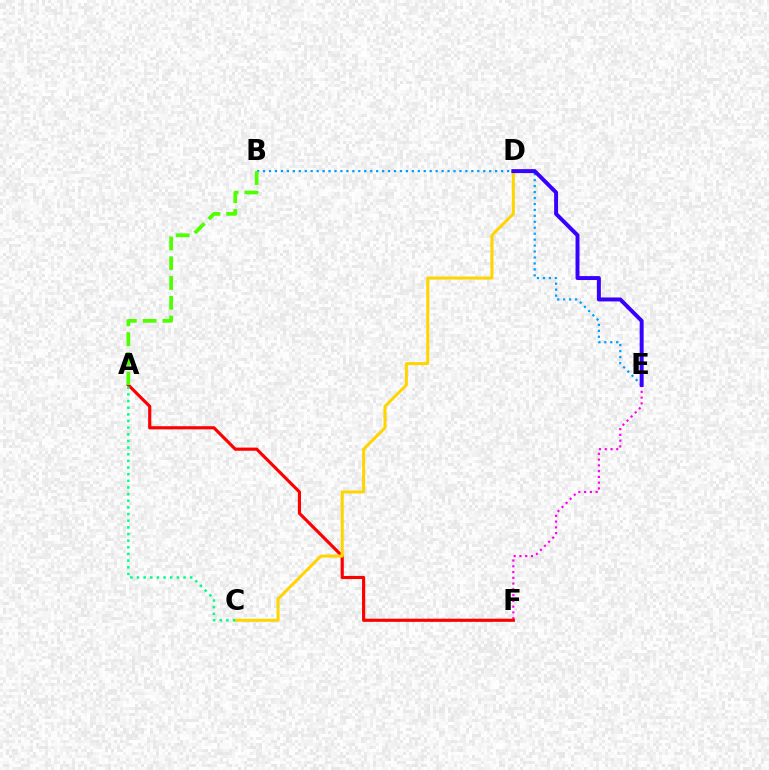{('E', 'F'): [{'color': '#ff00ed', 'line_style': 'dotted', 'thickness': 1.57}], ('A', 'F'): [{'color': '#ff0000', 'line_style': 'solid', 'thickness': 2.27}], ('B', 'E'): [{'color': '#009eff', 'line_style': 'dotted', 'thickness': 1.62}], ('A', 'B'): [{'color': '#4fff00', 'line_style': 'dashed', 'thickness': 2.69}], ('C', 'D'): [{'color': '#ffd500', 'line_style': 'solid', 'thickness': 2.16}], ('A', 'C'): [{'color': '#00ff86', 'line_style': 'dotted', 'thickness': 1.81}], ('D', 'E'): [{'color': '#3700ff', 'line_style': 'solid', 'thickness': 2.84}]}